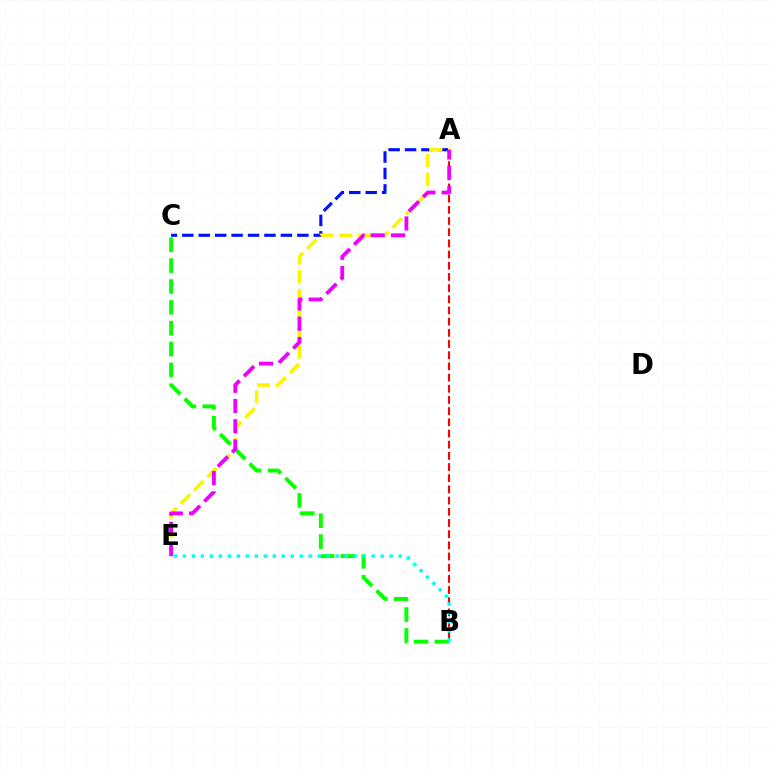{('A', 'C'): [{'color': '#0010ff', 'line_style': 'dashed', 'thickness': 2.23}], ('A', 'E'): [{'color': '#fcf500', 'line_style': 'dashed', 'thickness': 2.56}, {'color': '#ee00ff', 'line_style': 'dashed', 'thickness': 2.75}], ('A', 'B'): [{'color': '#ff0000', 'line_style': 'dashed', 'thickness': 1.52}], ('B', 'C'): [{'color': '#08ff00', 'line_style': 'dashed', 'thickness': 2.83}], ('B', 'E'): [{'color': '#00fff6', 'line_style': 'dotted', 'thickness': 2.44}]}